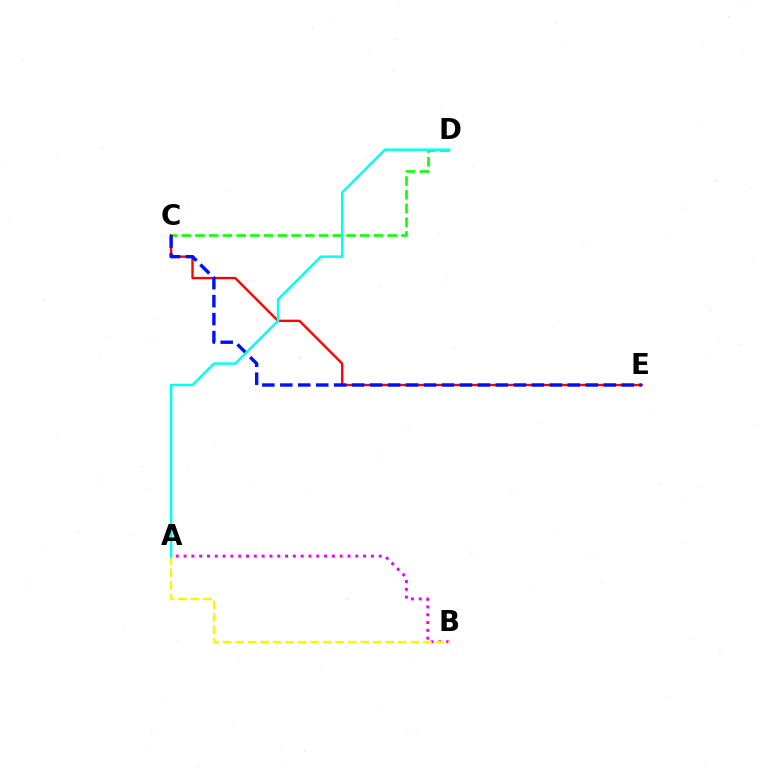{('A', 'B'): [{'color': '#ee00ff', 'line_style': 'dotted', 'thickness': 2.12}, {'color': '#fcf500', 'line_style': 'dashed', 'thickness': 1.7}], ('C', 'E'): [{'color': '#ff0000', 'line_style': 'solid', 'thickness': 1.7}, {'color': '#0010ff', 'line_style': 'dashed', 'thickness': 2.44}], ('C', 'D'): [{'color': '#08ff00', 'line_style': 'dashed', 'thickness': 1.87}], ('A', 'D'): [{'color': '#00fff6', 'line_style': 'solid', 'thickness': 1.79}]}